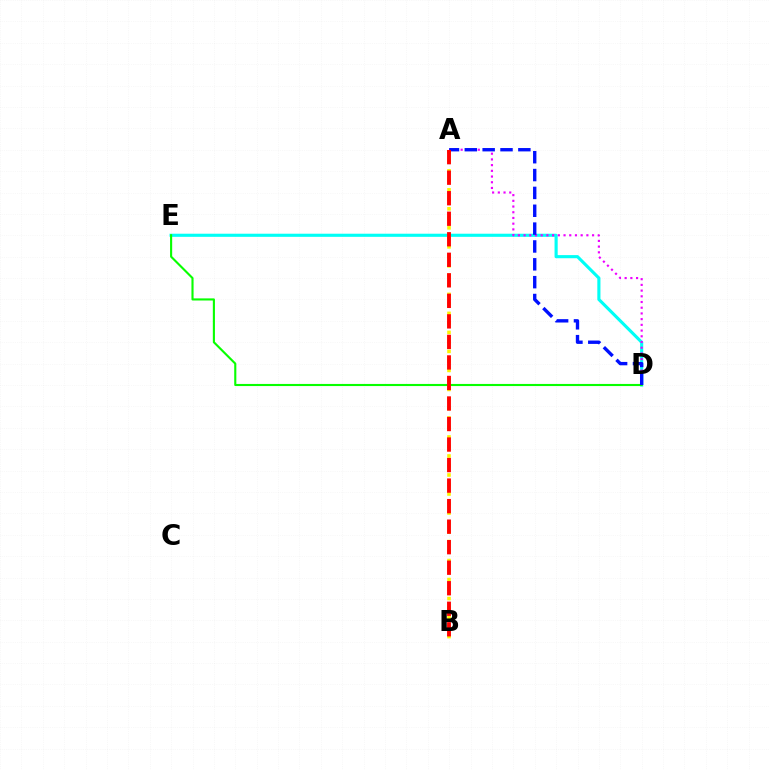{('D', 'E'): [{'color': '#00fff6', 'line_style': 'solid', 'thickness': 2.25}, {'color': '#08ff00', 'line_style': 'solid', 'thickness': 1.52}], ('A', 'D'): [{'color': '#ee00ff', 'line_style': 'dotted', 'thickness': 1.55}, {'color': '#0010ff', 'line_style': 'dashed', 'thickness': 2.42}], ('A', 'B'): [{'color': '#fcf500', 'line_style': 'dotted', 'thickness': 2.58}, {'color': '#ff0000', 'line_style': 'dashed', 'thickness': 2.79}]}